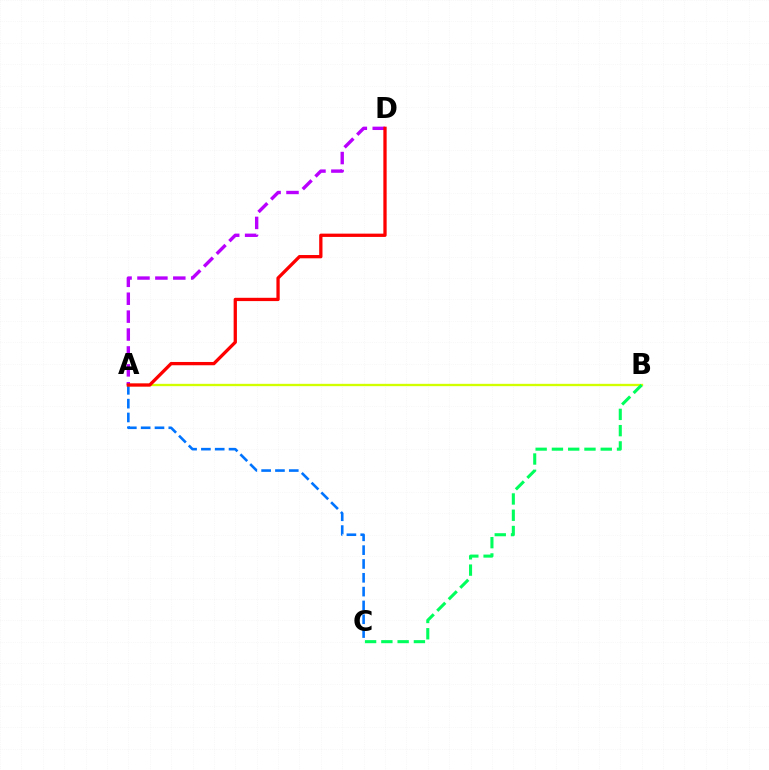{('A', 'C'): [{'color': '#0074ff', 'line_style': 'dashed', 'thickness': 1.88}], ('A', 'B'): [{'color': '#d1ff00', 'line_style': 'solid', 'thickness': 1.69}], ('A', 'D'): [{'color': '#b900ff', 'line_style': 'dashed', 'thickness': 2.43}, {'color': '#ff0000', 'line_style': 'solid', 'thickness': 2.37}], ('B', 'C'): [{'color': '#00ff5c', 'line_style': 'dashed', 'thickness': 2.21}]}